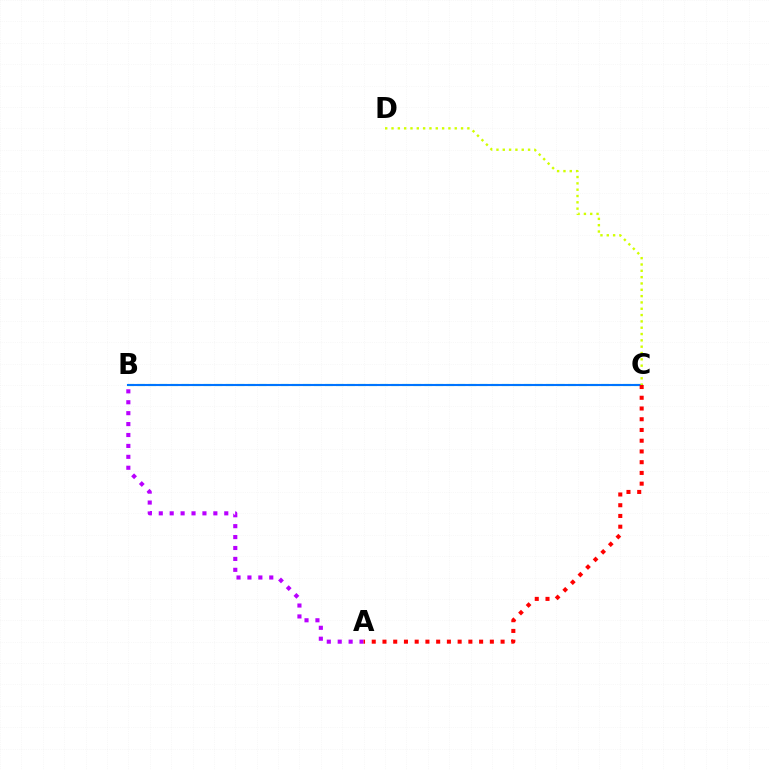{('A', 'B'): [{'color': '#b900ff', 'line_style': 'dotted', 'thickness': 2.97}], ('B', 'C'): [{'color': '#00ff5c', 'line_style': 'dashed', 'thickness': 1.5}, {'color': '#0074ff', 'line_style': 'solid', 'thickness': 1.51}], ('A', 'C'): [{'color': '#ff0000', 'line_style': 'dotted', 'thickness': 2.92}], ('C', 'D'): [{'color': '#d1ff00', 'line_style': 'dotted', 'thickness': 1.72}]}